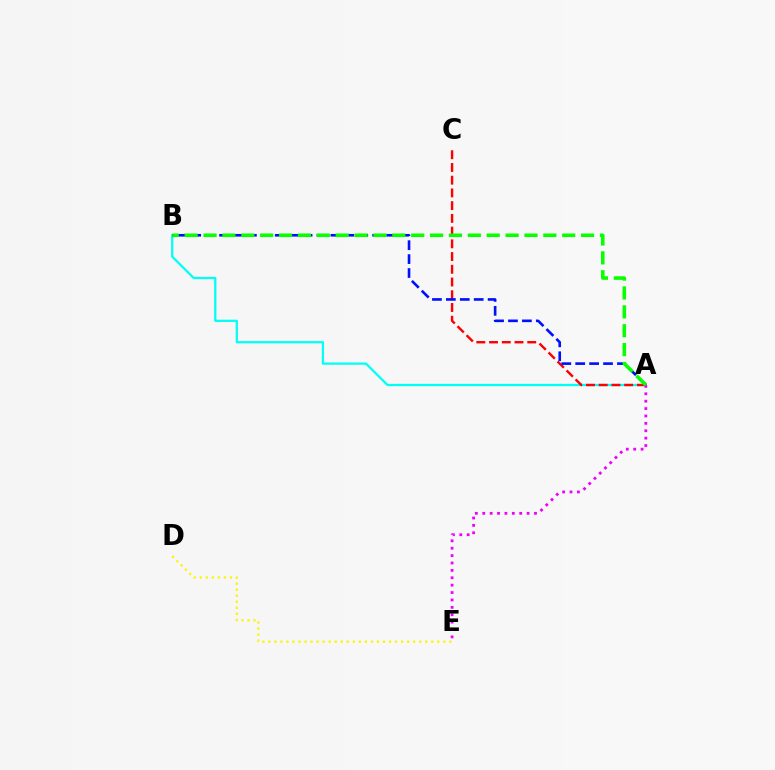{('A', 'B'): [{'color': '#00fff6', 'line_style': 'solid', 'thickness': 1.62}, {'color': '#0010ff', 'line_style': 'dashed', 'thickness': 1.89}, {'color': '#08ff00', 'line_style': 'dashed', 'thickness': 2.56}], ('A', 'C'): [{'color': '#ff0000', 'line_style': 'dashed', 'thickness': 1.73}], ('A', 'E'): [{'color': '#ee00ff', 'line_style': 'dotted', 'thickness': 2.01}], ('D', 'E'): [{'color': '#fcf500', 'line_style': 'dotted', 'thickness': 1.64}]}